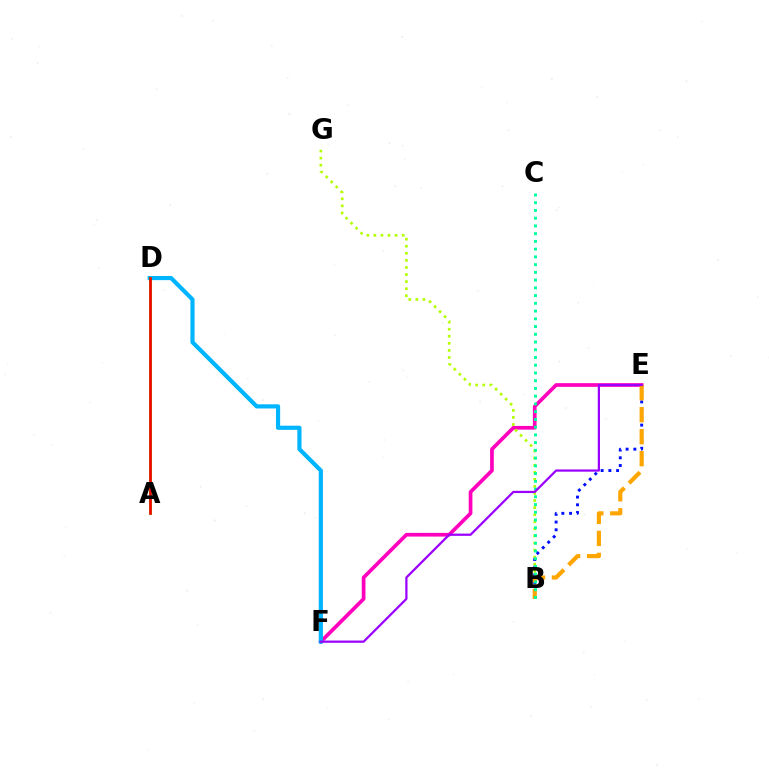{('E', 'F'): [{'color': '#ff00bd', 'line_style': 'solid', 'thickness': 2.66}, {'color': '#9b00ff', 'line_style': 'solid', 'thickness': 1.61}], ('B', 'G'): [{'color': '#b3ff00', 'line_style': 'dotted', 'thickness': 1.92}], ('B', 'E'): [{'color': '#0010ff', 'line_style': 'dotted', 'thickness': 2.1}, {'color': '#ffa500', 'line_style': 'dashed', 'thickness': 2.99}], ('B', 'C'): [{'color': '#00ff9d', 'line_style': 'dotted', 'thickness': 2.1}], ('D', 'F'): [{'color': '#00b5ff', 'line_style': 'solid', 'thickness': 3.0}], ('A', 'D'): [{'color': '#08ff00', 'line_style': 'solid', 'thickness': 1.95}, {'color': '#ff0000', 'line_style': 'solid', 'thickness': 1.88}]}